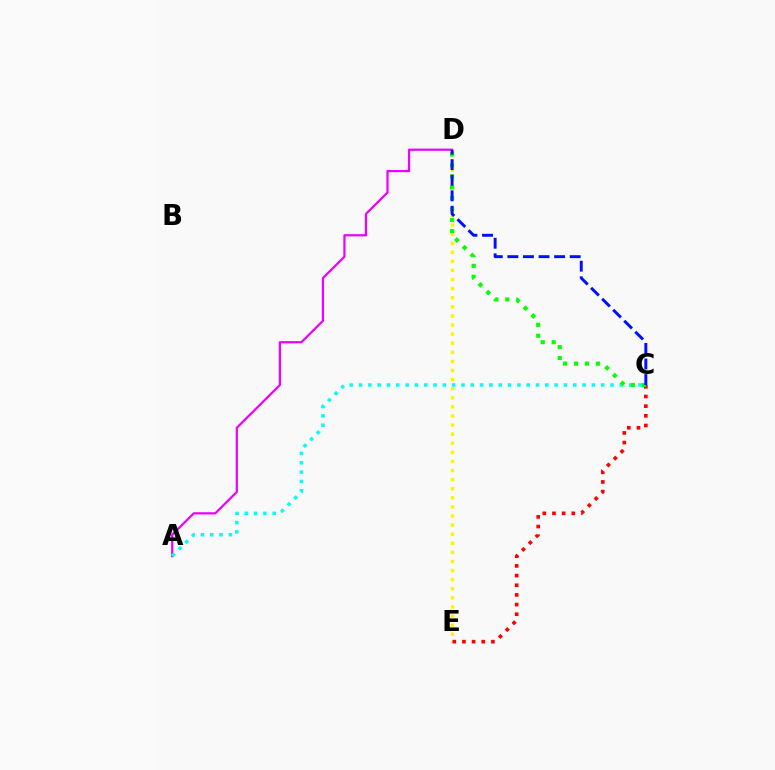{('A', 'D'): [{'color': '#ee00ff', 'line_style': 'solid', 'thickness': 1.61}], ('D', 'E'): [{'color': '#fcf500', 'line_style': 'dotted', 'thickness': 2.47}], ('A', 'C'): [{'color': '#00fff6', 'line_style': 'dotted', 'thickness': 2.53}], ('C', 'E'): [{'color': '#ff0000', 'line_style': 'dotted', 'thickness': 2.63}], ('C', 'D'): [{'color': '#08ff00', 'line_style': 'dotted', 'thickness': 2.97}, {'color': '#0010ff', 'line_style': 'dashed', 'thickness': 2.12}]}